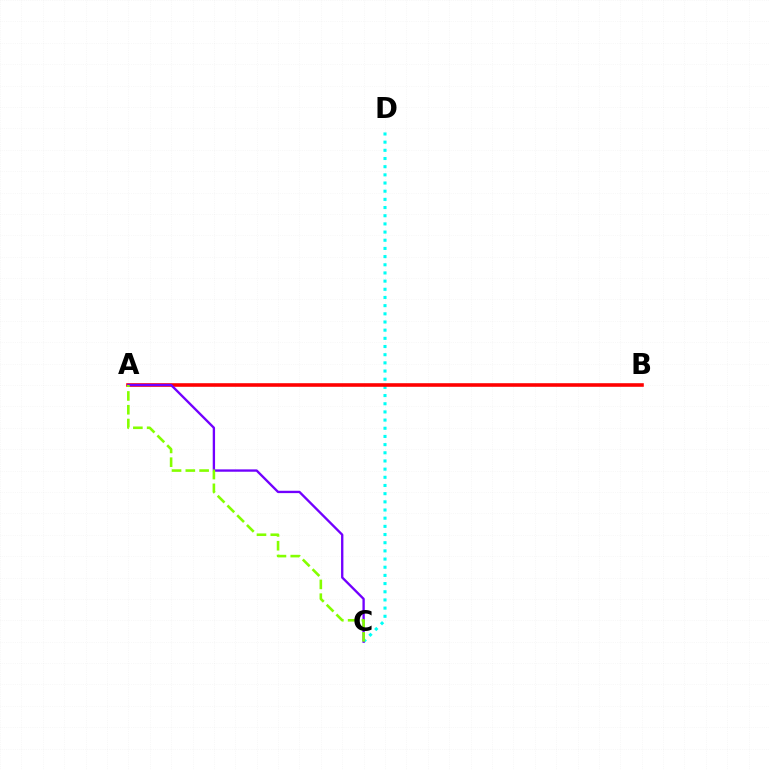{('C', 'D'): [{'color': '#00fff6', 'line_style': 'dotted', 'thickness': 2.22}], ('A', 'B'): [{'color': '#ff0000', 'line_style': 'solid', 'thickness': 2.58}], ('A', 'C'): [{'color': '#7200ff', 'line_style': 'solid', 'thickness': 1.69}, {'color': '#84ff00', 'line_style': 'dashed', 'thickness': 1.87}]}